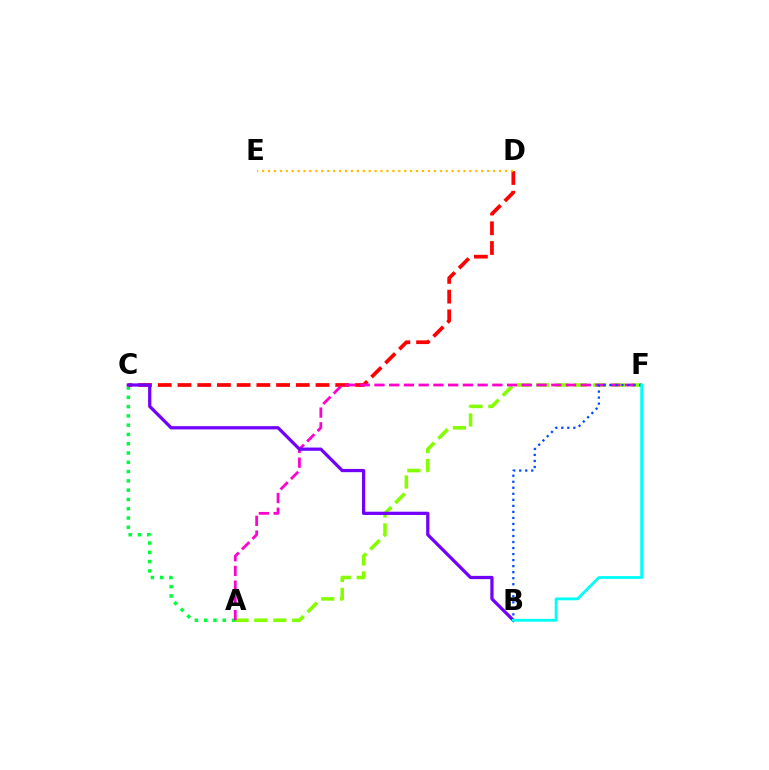{('A', 'F'): [{'color': '#84ff00', 'line_style': 'dashed', 'thickness': 2.57}, {'color': '#ff00cf', 'line_style': 'dashed', 'thickness': 2.0}], ('A', 'C'): [{'color': '#00ff39', 'line_style': 'dotted', 'thickness': 2.52}], ('C', 'D'): [{'color': '#ff0000', 'line_style': 'dashed', 'thickness': 2.68}], ('B', 'C'): [{'color': '#7200ff', 'line_style': 'solid', 'thickness': 2.33}], ('D', 'E'): [{'color': '#ffbd00', 'line_style': 'dotted', 'thickness': 1.61}], ('B', 'F'): [{'color': '#004bff', 'line_style': 'dotted', 'thickness': 1.64}, {'color': '#00fff6', 'line_style': 'solid', 'thickness': 2.03}]}